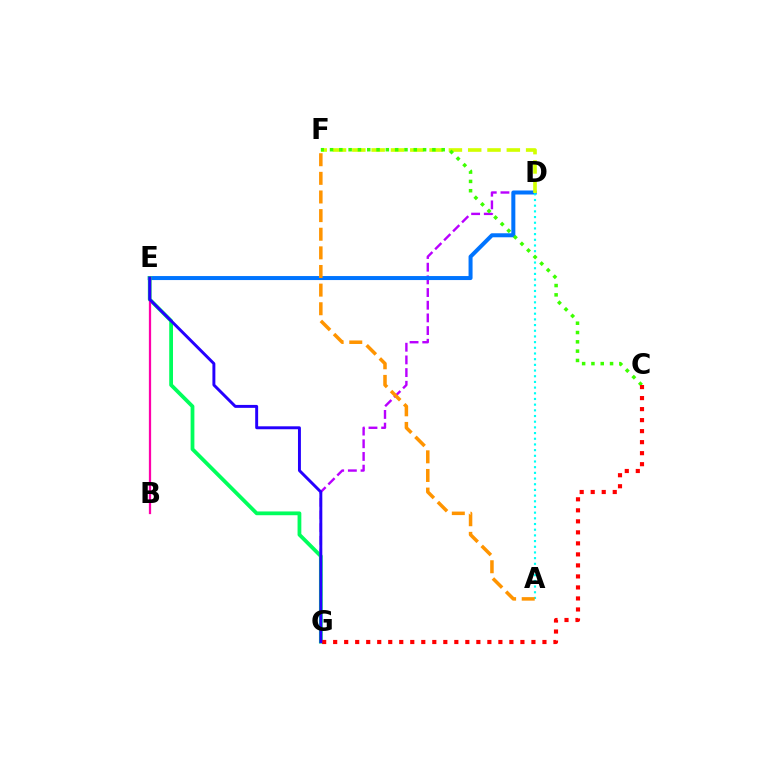{('D', 'G'): [{'color': '#b900ff', 'line_style': 'dashed', 'thickness': 1.72}], ('D', 'E'): [{'color': '#0074ff', 'line_style': 'solid', 'thickness': 2.89}], ('D', 'F'): [{'color': '#d1ff00', 'line_style': 'dashed', 'thickness': 2.62}], ('A', 'D'): [{'color': '#00fff6', 'line_style': 'dotted', 'thickness': 1.54}], ('C', 'F'): [{'color': '#3dff00', 'line_style': 'dotted', 'thickness': 2.53}], ('E', 'G'): [{'color': '#00ff5c', 'line_style': 'solid', 'thickness': 2.72}, {'color': '#2500ff', 'line_style': 'solid', 'thickness': 2.11}], ('C', 'G'): [{'color': '#ff0000', 'line_style': 'dotted', 'thickness': 2.99}], ('B', 'E'): [{'color': '#ff00ac', 'line_style': 'solid', 'thickness': 1.63}], ('A', 'F'): [{'color': '#ff9400', 'line_style': 'dashed', 'thickness': 2.53}]}